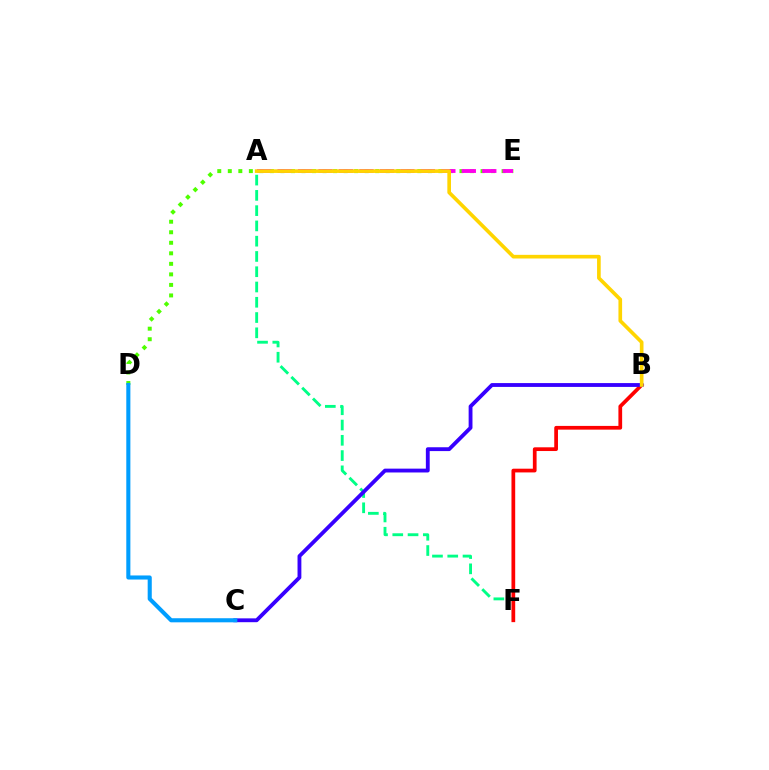{('D', 'E'): [{'color': '#4fff00', 'line_style': 'dotted', 'thickness': 2.86}], ('A', 'E'): [{'color': '#ff00ed', 'line_style': 'dashed', 'thickness': 2.78}], ('A', 'F'): [{'color': '#00ff86', 'line_style': 'dashed', 'thickness': 2.07}], ('B', 'F'): [{'color': '#ff0000', 'line_style': 'solid', 'thickness': 2.69}], ('B', 'C'): [{'color': '#3700ff', 'line_style': 'solid', 'thickness': 2.76}], ('C', 'D'): [{'color': '#009eff', 'line_style': 'solid', 'thickness': 2.94}], ('A', 'B'): [{'color': '#ffd500', 'line_style': 'solid', 'thickness': 2.63}]}